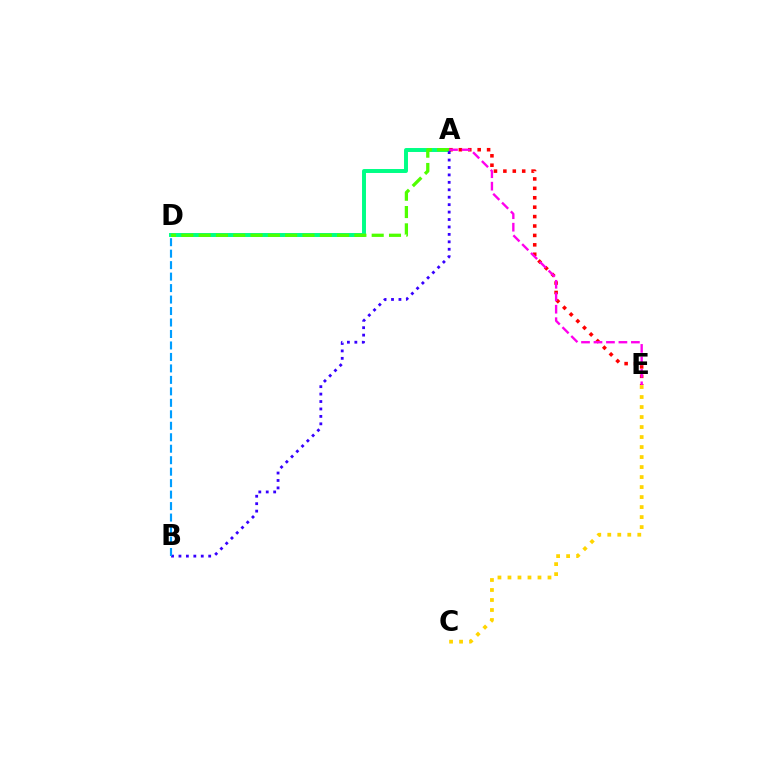{('A', 'D'): [{'color': '#00ff86', 'line_style': 'solid', 'thickness': 2.84}, {'color': '#4fff00', 'line_style': 'dashed', 'thickness': 2.35}], ('C', 'E'): [{'color': '#ffd500', 'line_style': 'dotted', 'thickness': 2.72}], ('A', 'E'): [{'color': '#ff0000', 'line_style': 'dotted', 'thickness': 2.56}, {'color': '#ff00ed', 'line_style': 'dashed', 'thickness': 1.69}], ('A', 'B'): [{'color': '#3700ff', 'line_style': 'dotted', 'thickness': 2.02}], ('B', 'D'): [{'color': '#009eff', 'line_style': 'dashed', 'thickness': 1.56}]}